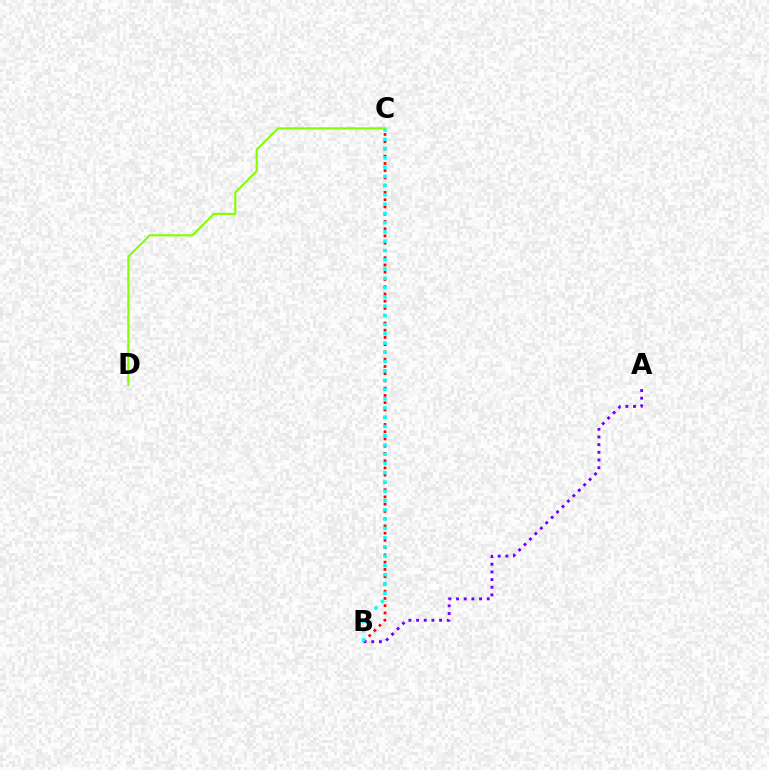{('B', 'C'): [{'color': '#ff0000', 'line_style': 'dotted', 'thickness': 1.97}, {'color': '#00fff6', 'line_style': 'dotted', 'thickness': 2.52}], ('A', 'B'): [{'color': '#7200ff', 'line_style': 'dotted', 'thickness': 2.08}], ('C', 'D'): [{'color': '#84ff00', 'line_style': 'solid', 'thickness': 1.52}]}